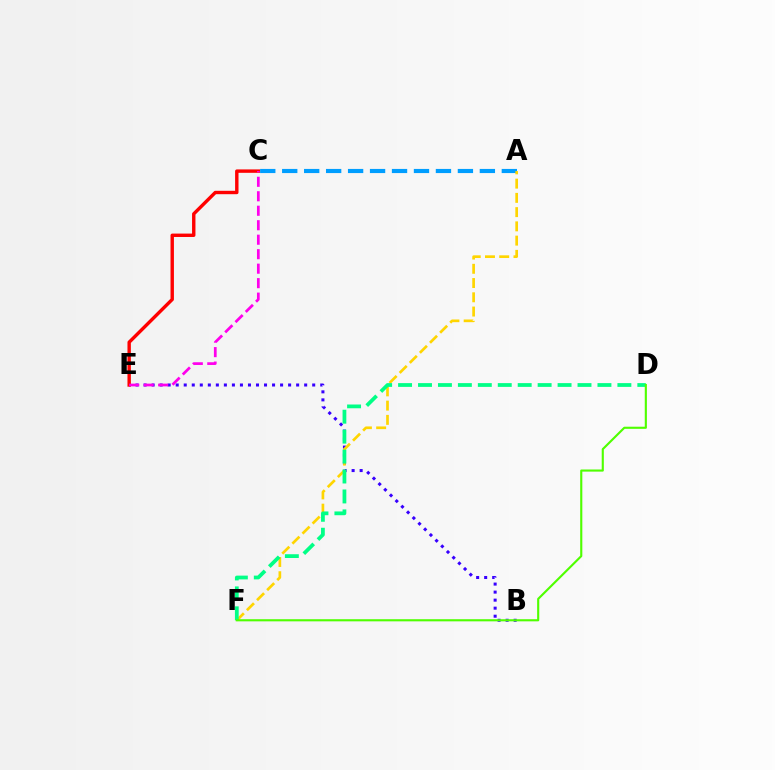{('A', 'C'): [{'color': '#009eff', 'line_style': 'dashed', 'thickness': 2.98}], ('B', 'E'): [{'color': '#3700ff', 'line_style': 'dotted', 'thickness': 2.18}], ('C', 'E'): [{'color': '#ff0000', 'line_style': 'solid', 'thickness': 2.45}, {'color': '#ff00ed', 'line_style': 'dashed', 'thickness': 1.97}], ('A', 'F'): [{'color': '#ffd500', 'line_style': 'dashed', 'thickness': 1.94}], ('D', 'F'): [{'color': '#00ff86', 'line_style': 'dashed', 'thickness': 2.71}, {'color': '#4fff00', 'line_style': 'solid', 'thickness': 1.53}]}